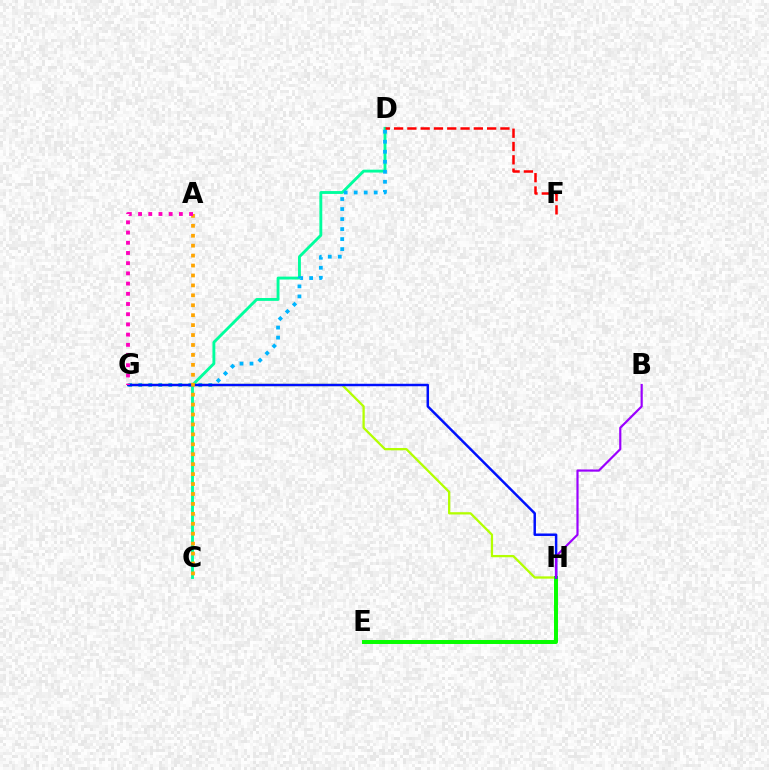{('C', 'D'): [{'color': '#00ff9d', 'line_style': 'solid', 'thickness': 2.07}], ('D', 'G'): [{'color': '#00b5ff', 'line_style': 'dotted', 'thickness': 2.72}], ('G', 'H'): [{'color': '#b3ff00', 'line_style': 'solid', 'thickness': 1.64}, {'color': '#0010ff', 'line_style': 'solid', 'thickness': 1.78}], ('E', 'H'): [{'color': '#08ff00', 'line_style': 'solid', 'thickness': 2.87}], ('A', 'C'): [{'color': '#ffa500', 'line_style': 'dotted', 'thickness': 2.7}], ('D', 'F'): [{'color': '#ff0000', 'line_style': 'dashed', 'thickness': 1.81}], ('A', 'G'): [{'color': '#ff00bd', 'line_style': 'dotted', 'thickness': 2.77}], ('B', 'H'): [{'color': '#9b00ff', 'line_style': 'solid', 'thickness': 1.57}]}